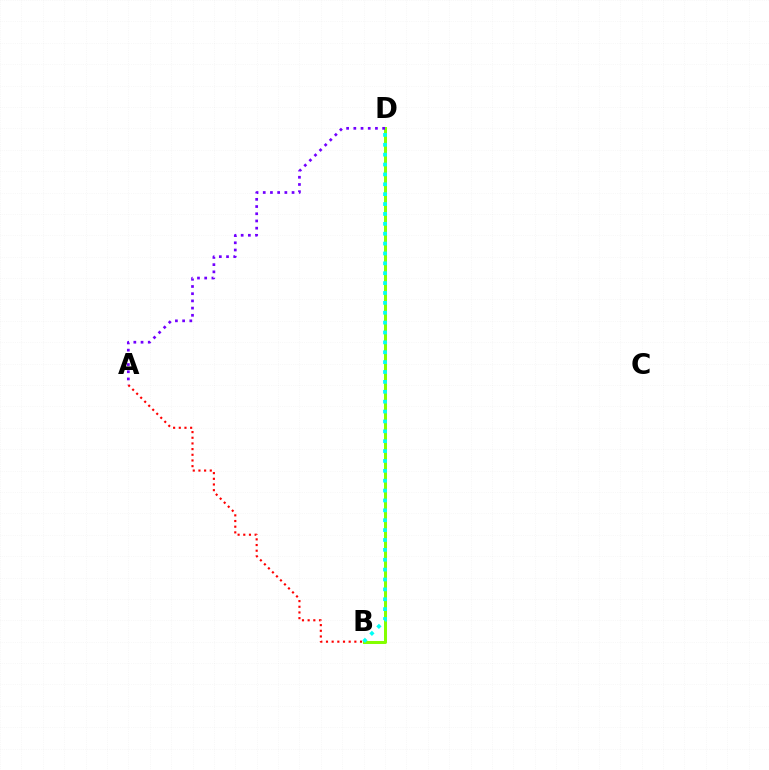{('B', 'D'): [{'color': '#84ff00', 'line_style': 'solid', 'thickness': 2.16}, {'color': '#00fff6', 'line_style': 'dotted', 'thickness': 2.68}], ('A', 'B'): [{'color': '#ff0000', 'line_style': 'dotted', 'thickness': 1.54}], ('A', 'D'): [{'color': '#7200ff', 'line_style': 'dotted', 'thickness': 1.96}]}